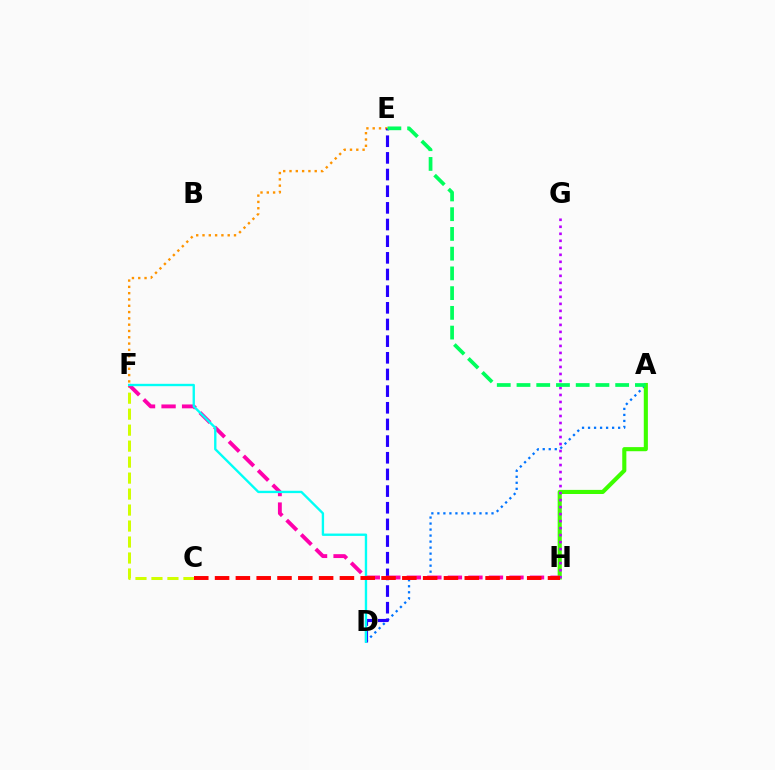{('E', 'F'): [{'color': '#ff9400', 'line_style': 'dotted', 'thickness': 1.71}], ('A', 'D'): [{'color': '#0074ff', 'line_style': 'dotted', 'thickness': 1.63}], ('A', 'H'): [{'color': '#3dff00', 'line_style': 'solid', 'thickness': 2.96}], ('C', 'F'): [{'color': '#d1ff00', 'line_style': 'dashed', 'thickness': 2.17}], ('G', 'H'): [{'color': '#b900ff', 'line_style': 'dotted', 'thickness': 1.9}], ('D', 'E'): [{'color': '#2500ff', 'line_style': 'dashed', 'thickness': 2.26}], ('A', 'E'): [{'color': '#00ff5c', 'line_style': 'dashed', 'thickness': 2.68}], ('F', 'H'): [{'color': '#ff00ac', 'line_style': 'dashed', 'thickness': 2.79}], ('D', 'F'): [{'color': '#00fff6', 'line_style': 'solid', 'thickness': 1.7}], ('C', 'H'): [{'color': '#ff0000', 'line_style': 'dashed', 'thickness': 2.83}]}